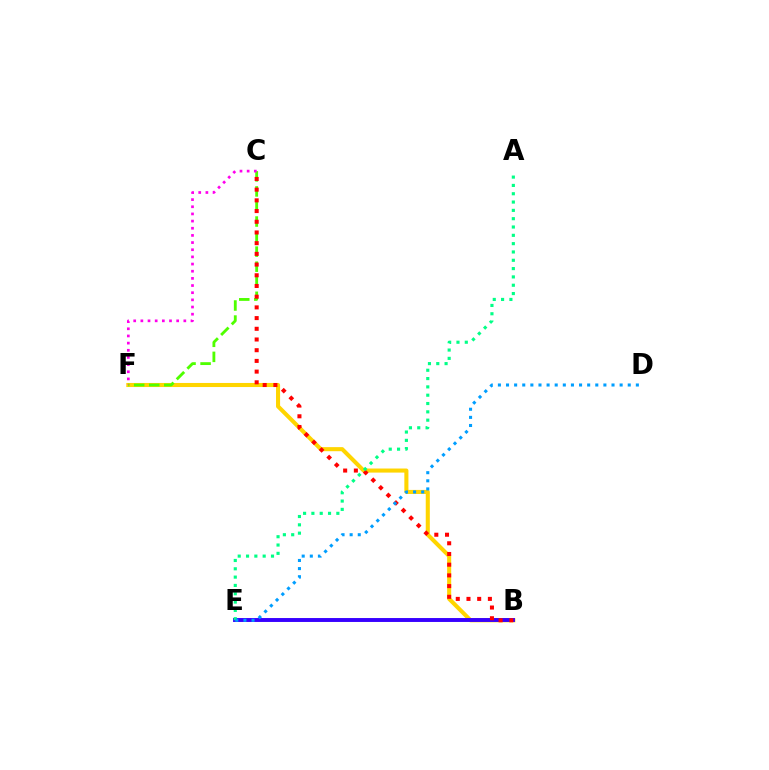{('B', 'F'): [{'color': '#ffd500', 'line_style': 'solid', 'thickness': 2.93}], ('B', 'E'): [{'color': '#3700ff', 'line_style': 'solid', 'thickness': 2.82}], ('C', 'F'): [{'color': '#4fff00', 'line_style': 'dashed', 'thickness': 2.04}, {'color': '#ff00ed', 'line_style': 'dotted', 'thickness': 1.95}], ('B', 'C'): [{'color': '#ff0000', 'line_style': 'dotted', 'thickness': 2.91}], ('A', 'E'): [{'color': '#00ff86', 'line_style': 'dotted', 'thickness': 2.26}], ('D', 'E'): [{'color': '#009eff', 'line_style': 'dotted', 'thickness': 2.2}]}